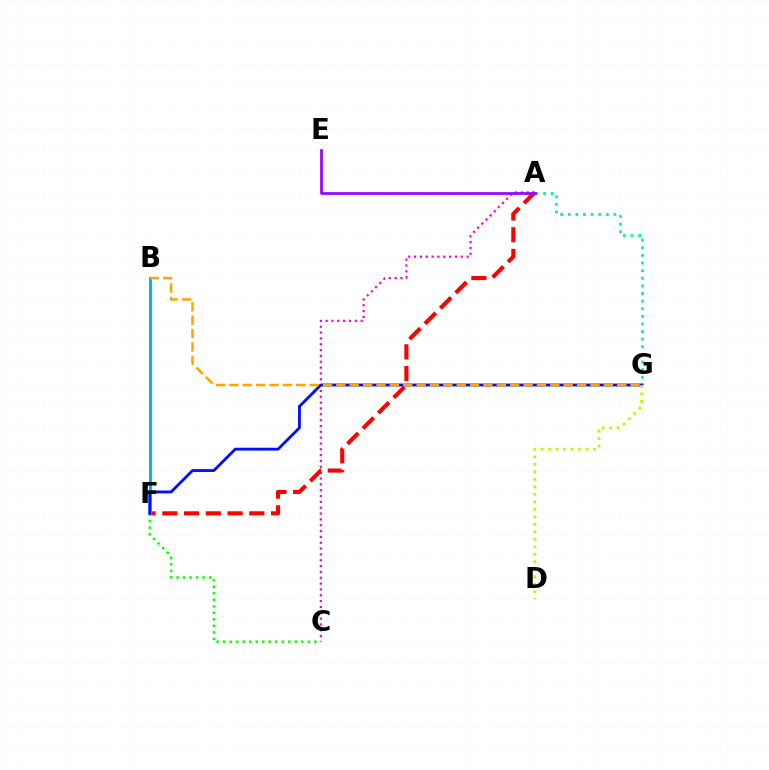{('A', 'C'): [{'color': '#ff00bd', 'line_style': 'dotted', 'thickness': 1.59}], ('A', 'G'): [{'color': '#00ff9d', 'line_style': 'dotted', 'thickness': 2.07}], ('A', 'F'): [{'color': '#ff0000', 'line_style': 'dashed', 'thickness': 2.95}], ('C', 'F'): [{'color': '#08ff00', 'line_style': 'dotted', 'thickness': 1.77}], ('B', 'F'): [{'color': '#00b5ff', 'line_style': 'solid', 'thickness': 2.2}], ('F', 'G'): [{'color': '#0010ff', 'line_style': 'solid', 'thickness': 2.05}], ('A', 'E'): [{'color': '#9b00ff', 'line_style': 'solid', 'thickness': 1.96}], ('D', 'G'): [{'color': '#b3ff00', 'line_style': 'dotted', 'thickness': 2.04}], ('B', 'G'): [{'color': '#ffa500', 'line_style': 'dashed', 'thickness': 1.82}]}